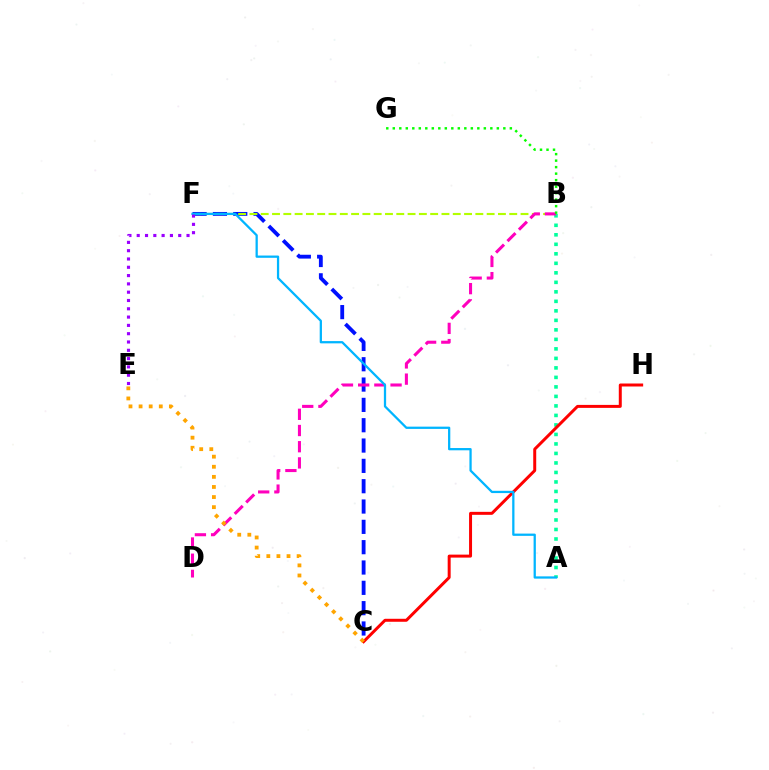{('C', 'F'): [{'color': '#0010ff', 'line_style': 'dashed', 'thickness': 2.76}], ('A', 'B'): [{'color': '#00ff9d', 'line_style': 'dotted', 'thickness': 2.58}], ('B', 'F'): [{'color': '#b3ff00', 'line_style': 'dashed', 'thickness': 1.53}], ('B', 'D'): [{'color': '#ff00bd', 'line_style': 'dashed', 'thickness': 2.2}], ('B', 'G'): [{'color': '#08ff00', 'line_style': 'dotted', 'thickness': 1.77}], ('C', 'H'): [{'color': '#ff0000', 'line_style': 'solid', 'thickness': 2.15}], ('A', 'F'): [{'color': '#00b5ff', 'line_style': 'solid', 'thickness': 1.63}], ('C', 'E'): [{'color': '#ffa500', 'line_style': 'dotted', 'thickness': 2.74}], ('E', 'F'): [{'color': '#9b00ff', 'line_style': 'dotted', 'thickness': 2.26}]}